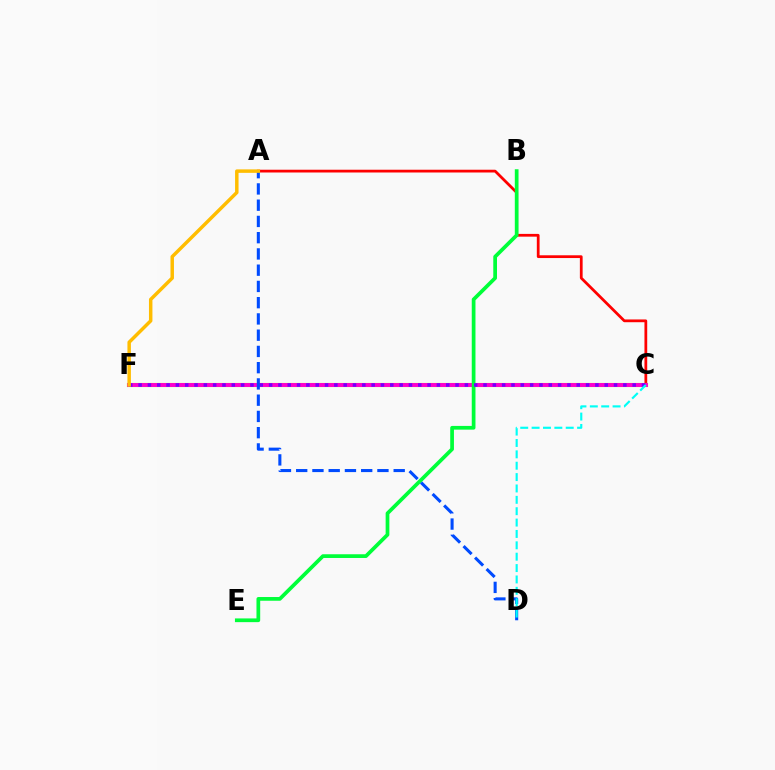{('A', 'C'): [{'color': '#ff0000', 'line_style': 'solid', 'thickness': 1.99}], ('C', 'F'): [{'color': '#84ff00', 'line_style': 'solid', 'thickness': 2.98}, {'color': '#ff00cf', 'line_style': 'solid', 'thickness': 2.82}, {'color': '#7200ff', 'line_style': 'dotted', 'thickness': 2.53}], ('B', 'E'): [{'color': '#00ff39', 'line_style': 'solid', 'thickness': 2.68}], ('A', 'D'): [{'color': '#004bff', 'line_style': 'dashed', 'thickness': 2.21}], ('A', 'F'): [{'color': '#ffbd00', 'line_style': 'solid', 'thickness': 2.5}], ('C', 'D'): [{'color': '#00fff6', 'line_style': 'dashed', 'thickness': 1.54}]}